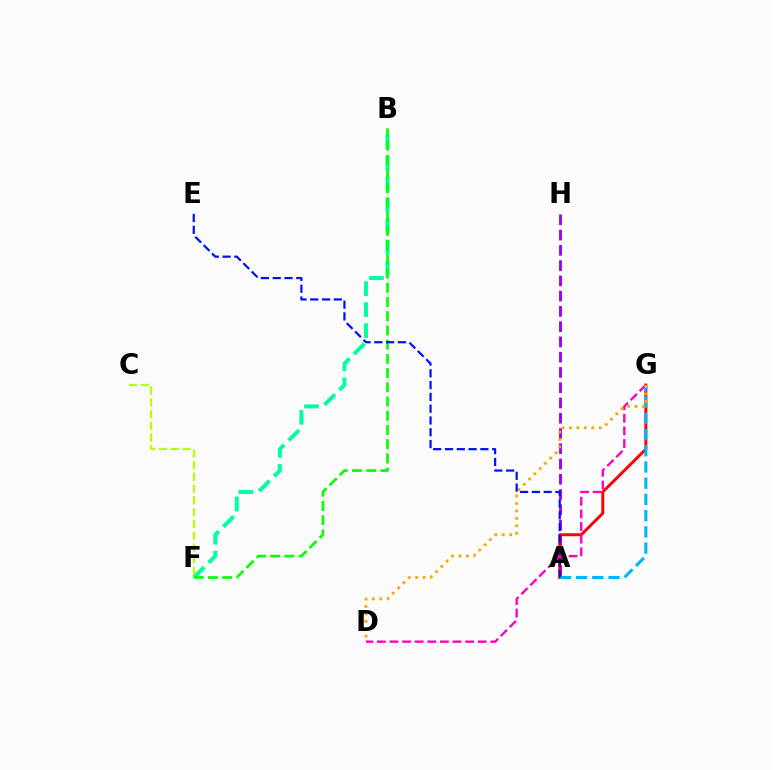{('B', 'F'): [{'color': '#00ff9d', 'line_style': 'dashed', 'thickness': 2.86}, {'color': '#08ff00', 'line_style': 'dashed', 'thickness': 1.93}], ('A', 'H'): [{'color': '#9b00ff', 'line_style': 'dashed', 'thickness': 2.07}], ('A', 'G'): [{'color': '#ff0000', 'line_style': 'solid', 'thickness': 2.11}, {'color': '#00b5ff', 'line_style': 'dashed', 'thickness': 2.2}], ('D', 'G'): [{'color': '#ff00bd', 'line_style': 'dashed', 'thickness': 1.71}, {'color': '#ffa500', 'line_style': 'dotted', 'thickness': 2.02}], ('C', 'F'): [{'color': '#b3ff00', 'line_style': 'dashed', 'thickness': 1.6}], ('A', 'E'): [{'color': '#0010ff', 'line_style': 'dashed', 'thickness': 1.6}]}